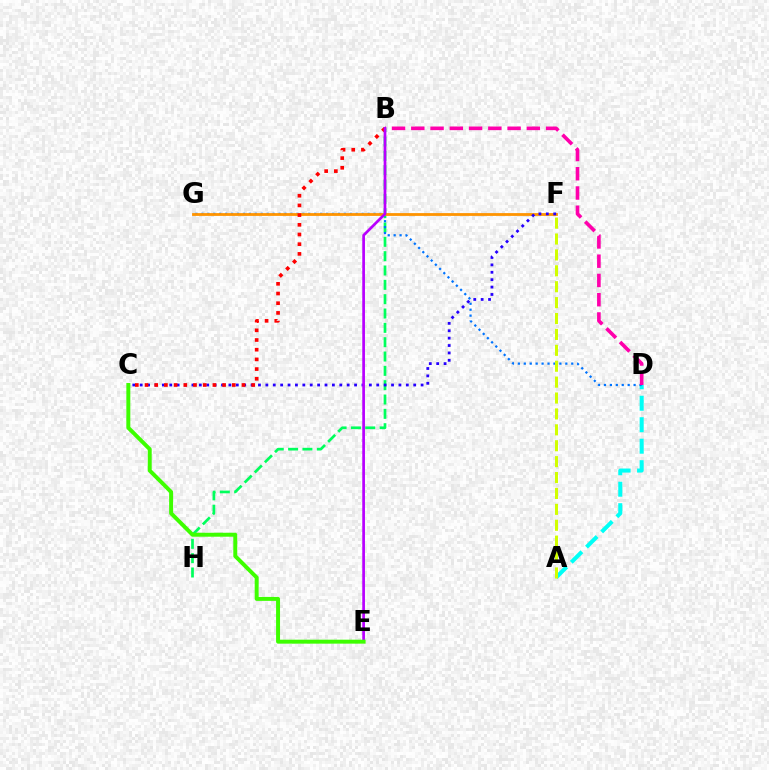{('A', 'D'): [{'color': '#00fff6', 'line_style': 'dashed', 'thickness': 2.92}], ('B', 'H'): [{'color': '#00ff5c', 'line_style': 'dashed', 'thickness': 1.95}], ('D', 'G'): [{'color': '#0074ff', 'line_style': 'dotted', 'thickness': 1.61}], ('F', 'G'): [{'color': '#ff9400', 'line_style': 'solid', 'thickness': 2.01}], ('C', 'F'): [{'color': '#2500ff', 'line_style': 'dotted', 'thickness': 2.01}], ('B', 'D'): [{'color': '#ff00ac', 'line_style': 'dashed', 'thickness': 2.62}], ('B', 'C'): [{'color': '#ff0000', 'line_style': 'dotted', 'thickness': 2.63}], ('A', 'F'): [{'color': '#d1ff00', 'line_style': 'dashed', 'thickness': 2.16}], ('B', 'E'): [{'color': '#b900ff', 'line_style': 'solid', 'thickness': 1.95}], ('C', 'E'): [{'color': '#3dff00', 'line_style': 'solid', 'thickness': 2.85}]}